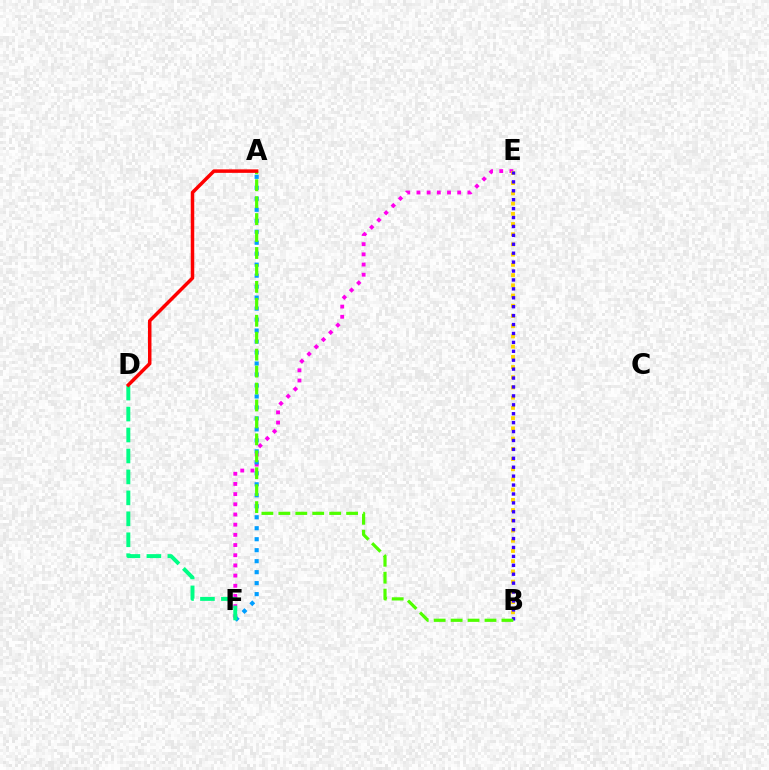{('E', 'F'): [{'color': '#ff00ed', 'line_style': 'dotted', 'thickness': 2.77}], ('A', 'F'): [{'color': '#009eff', 'line_style': 'dotted', 'thickness': 2.98}], ('B', 'E'): [{'color': '#ffd500', 'line_style': 'dotted', 'thickness': 2.78}, {'color': '#3700ff', 'line_style': 'dotted', 'thickness': 2.42}], ('D', 'F'): [{'color': '#00ff86', 'line_style': 'dashed', 'thickness': 2.85}], ('A', 'B'): [{'color': '#4fff00', 'line_style': 'dashed', 'thickness': 2.3}], ('A', 'D'): [{'color': '#ff0000', 'line_style': 'solid', 'thickness': 2.52}]}